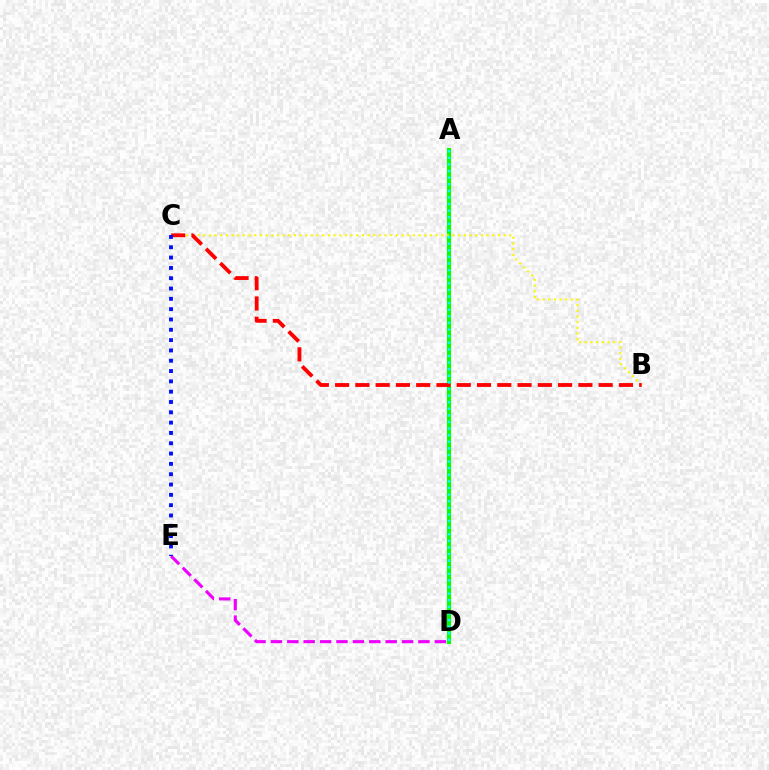{('A', 'D'): [{'color': '#08ff00', 'line_style': 'solid', 'thickness': 2.96}, {'color': '#00fff6', 'line_style': 'dotted', 'thickness': 1.79}], ('B', 'C'): [{'color': '#fcf500', 'line_style': 'dotted', 'thickness': 1.54}, {'color': '#ff0000', 'line_style': 'dashed', 'thickness': 2.75}], ('D', 'E'): [{'color': '#ee00ff', 'line_style': 'dashed', 'thickness': 2.23}], ('C', 'E'): [{'color': '#0010ff', 'line_style': 'dotted', 'thickness': 2.8}]}